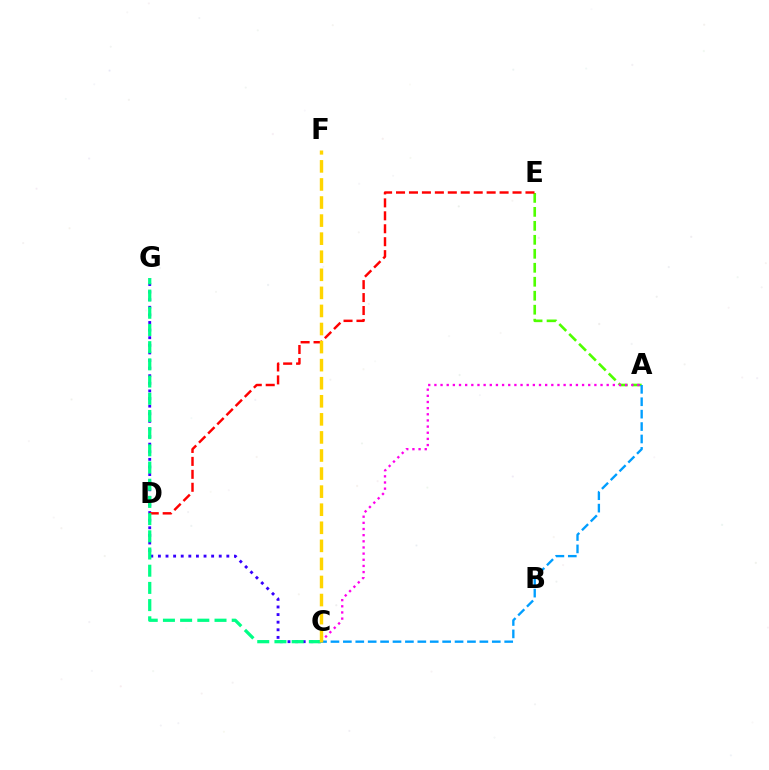{('A', 'E'): [{'color': '#4fff00', 'line_style': 'dashed', 'thickness': 1.9}], ('C', 'G'): [{'color': '#3700ff', 'line_style': 'dotted', 'thickness': 2.07}, {'color': '#00ff86', 'line_style': 'dashed', 'thickness': 2.34}], ('D', 'E'): [{'color': '#ff0000', 'line_style': 'dashed', 'thickness': 1.76}], ('A', 'C'): [{'color': '#ff00ed', 'line_style': 'dotted', 'thickness': 1.67}, {'color': '#009eff', 'line_style': 'dashed', 'thickness': 1.69}], ('C', 'F'): [{'color': '#ffd500', 'line_style': 'dashed', 'thickness': 2.45}]}